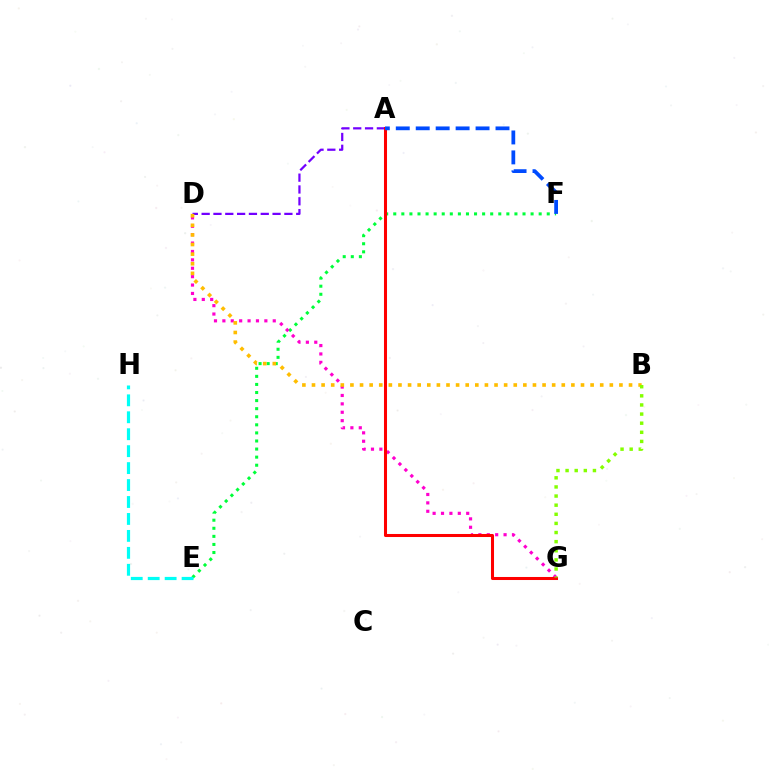{('E', 'F'): [{'color': '#00ff39', 'line_style': 'dotted', 'thickness': 2.19}], ('D', 'G'): [{'color': '#ff00cf', 'line_style': 'dotted', 'thickness': 2.28}], ('A', 'D'): [{'color': '#7200ff', 'line_style': 'dashed', 'thickness': 1.61}], ('A', 'G'): [{'color': '#ff0000', 'line_style': 'solid', 'thickness': 2.19}], ('E', 'H'): [{'color': '#00fff6', 'line_style': 'dashed', 'thickness': 2.3}], ('A', 'F'): [{'color': '#004bff', 'line_style': 'dashed', 'thickness': 2.71}], ('B', 'D'): [{'color': '#ffbd00', 'line_style': 'dotted', 'thickness': 2.61}], ('B', 'G'): [{'color': '#84ff00', 'line_style': 'dotted', 'thickness': 2.48}]}